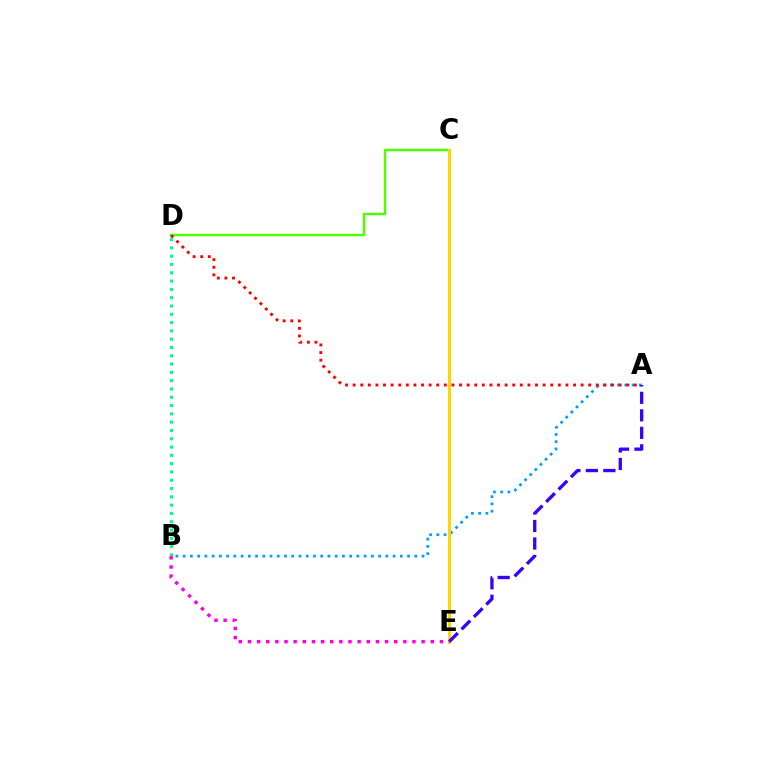{('A', 'B'): [{'color': '#009eff', 'line_style': 'dotted', 'thickness': 1.97}], ('C', 'D'): [{'color': '#4fff00', 'line_style': 'solid', 'thickness': 1.75}], ('A', 'D'): [{'color': '#ff0000', 'line_style': 'dotted', 'thickness': 2.06}], ('B', 'D'): [{'color': '#00ff86', 'line_style': 'dotted', 'thickness': 2.25}], ('C', 'E'): [{'color': '#ffd500', 'line_style': 'solid', 'thickness': 2.13}], ('A', 'E'): [{'color': '#3700ff', 'line_style': 'dashed', 'thickness': 2.38}], ('B', 'E'): [{'color': '#ff00ed', 'line_style': 'dotted', 'thickness': 2.48}]}